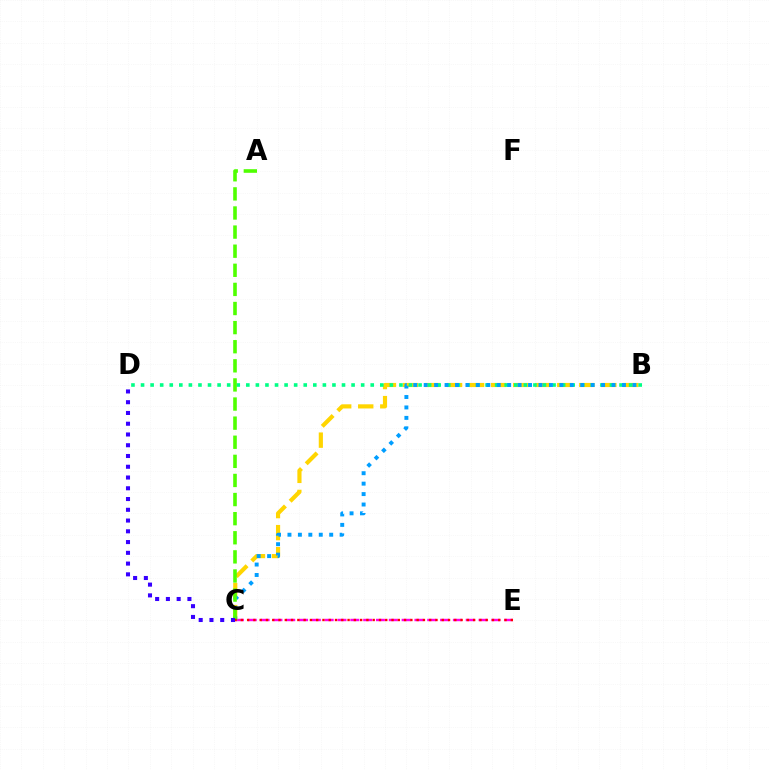{('C', 'E'): [{'color': '#ff00ed', 'line_style': 'dashed', 'thickness': 1.74}, {'color': '#ff0000', 'line_style': 'dotted', 'thickness': 1.71}], ('B', 'C'): [{'color': '#ffd500', 'line_style': 'dashed', 'thickness': 2.99}, {'color': '#009eff', 'line_style': 'dotted', 'thickness': 2.84}], ('B', 'D'): [{'color': '#00ff86', 'line_style': 'dotted', 'thickness': 2.6}], ('A', 'C'): [{'color': '#4fff00', 'line_style': 'dashed', 'thickness': 2.6}], ('C', 'D'): [{'color': '#3700ff', 'line_style': 'dotted', 'thickness': 2.92}]}